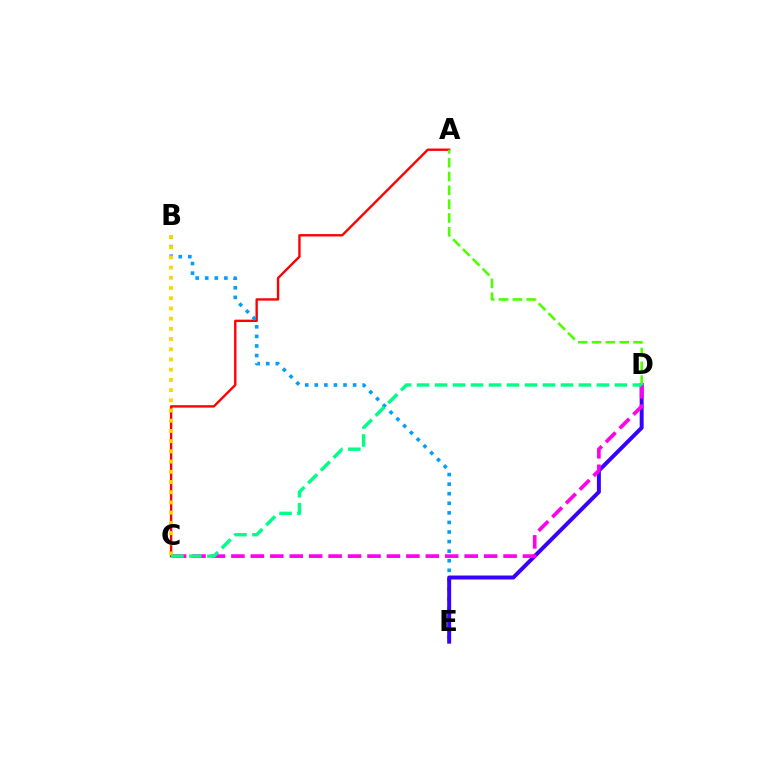{('A', 'C'): [{'color': '#ff0000', 'line_style': 'solid', 'thickness': 1.72}], ('B', 'E'): [{'color': '#009eff', 'line_style': 'dotted', 'thickness': 2.6}], ('D', 'E'): [{'color': '#3700ff', 'line_style': 'solid', 'thickness': 2.85}], ('C', 'D'): [{'color': '#ff00ed', 'line_style': 'dashed', 'thickness': 2.64}, {'color': '#00ff86', 'line_style': 'dashed', 'thickness': 2.44}], ('B', 'C'): [{'color': '#ffd500', 'line_style': 'dotted', 'thickness': 2.77}], ('A', 'D'): [{'color': '#4fff00', 'line_style': 'dashed', 'thickness': 1.88}]}